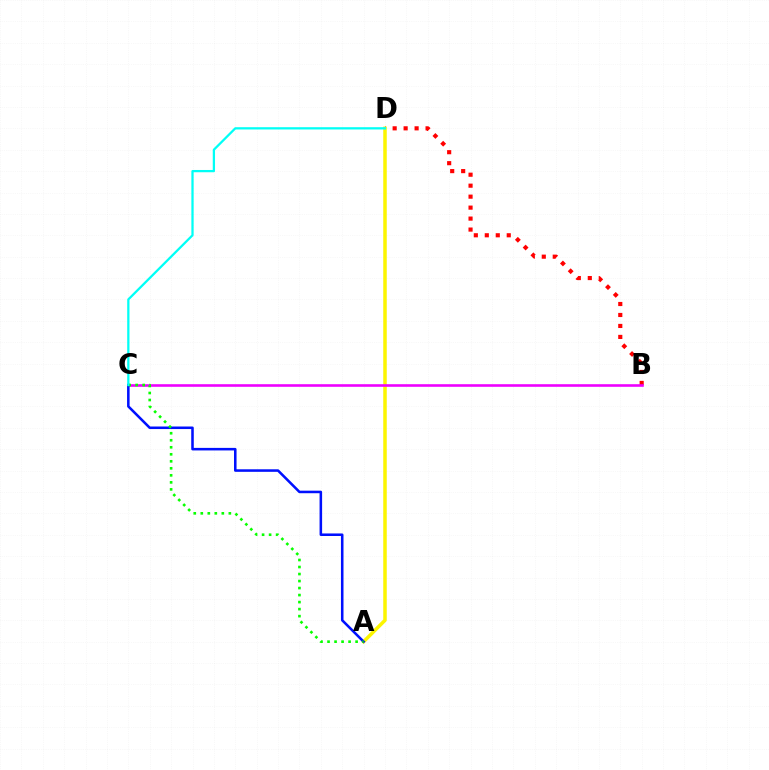{('B', 'D'): [{'color': '#ff0000', 'line_style': 'dotted', 'thickness': 2.98}], ('A', 'D'): [{'color': '#fcf500', 'line_style': 'solid', 'thickness': 2.53}], ('B', 'C'): [{'color': '#ee00ff', 'line_style': 'solid', 'thickness': 1.88}], ('A', 'C'): [{'color': '#0010ff', 'line_style': 'solid', 'thickness': 1.84}, {'color': '#08ff00', 'line_style': 'dotted', 'thickness': 1.91}], ('C', 'D'): [{'color': '#00fff6', 'line_style': 'solid', 'thickness': 1.63}]}